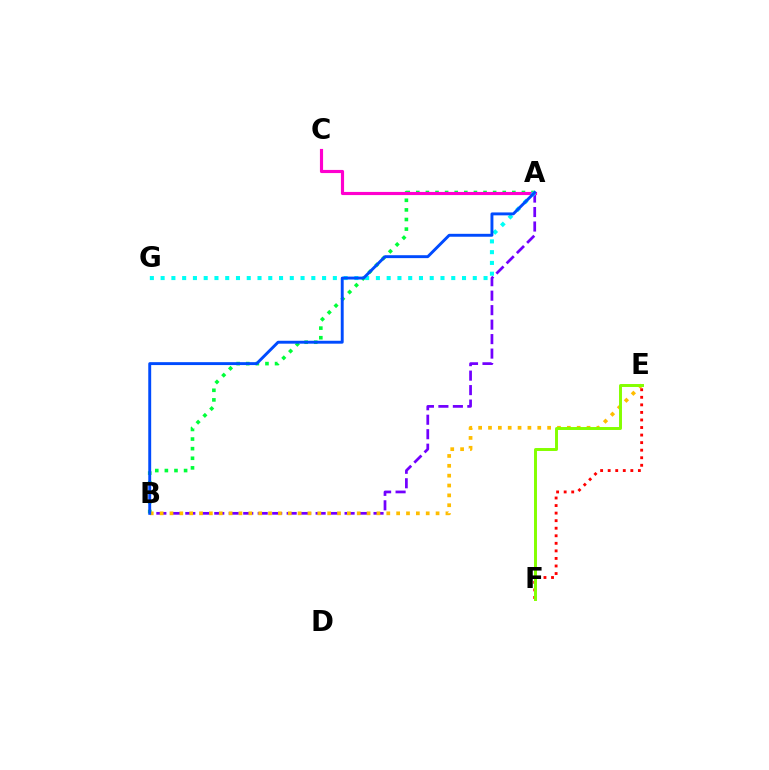{('A', 'B'): [{'color': '#00ff39', 'line_style': 'dotted', 'thickness': 2.61}, {'color': '#7200ff', 'line_style': 'dashed', 'thickness': 1.97}, {'color': '#004bff', 'line_style': 'solid', 'thickness': 2.1}], ('B', 'E'): [{'color': '#ffbd00', 'line_style': 'dotted', 'thickness': 2.68}], ('E', 'F'): [{'color': '#ff0000', 'line_style': 'dotted', 'thickness': 2.05}, {'color': '#84ff00', 'line_style': 'solid', 'thickness': 2.13}], ('A', 'C'): [{'color': '#ff00cf', 'line_style': 'solid', 'thickness': 2.26}], ('A', 'G'): [{'color': '#00fff6', 'line_style': 'dotted', 'thickness': 2.92}]}